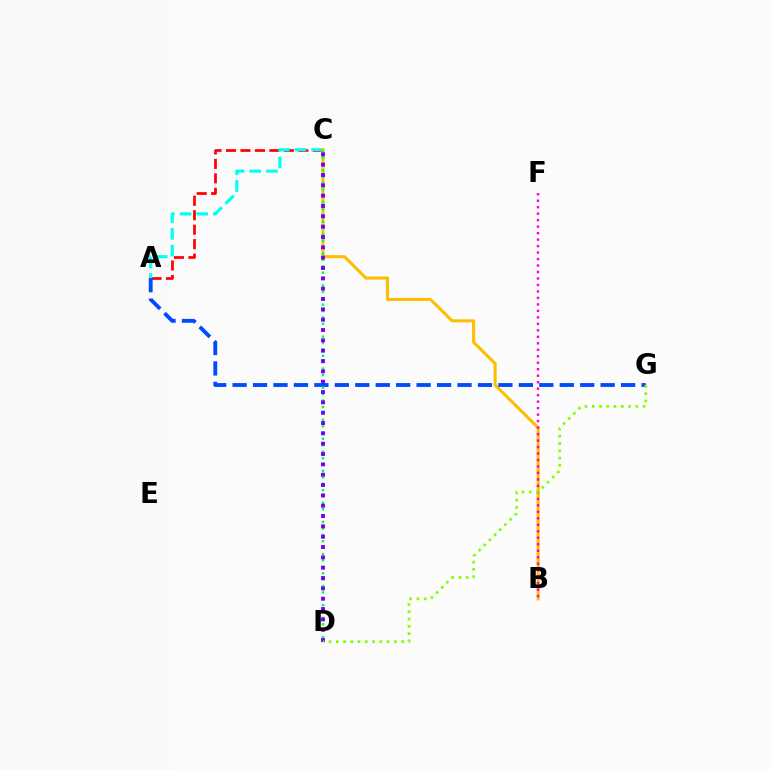{('A', 'C'): [{'color': '#ff0000', 'line_style': 'dashed', 'thickness': 1.96}, {'color': '#00fff6', 'line_style': 'dashed', 'thickness': 2.26}], ('B', 'C'): [{'color': '#ffbd00', 'line_style': 'solid', 'thickness': 2.19}], ('B', 'F'): [{'color': '#ff00cf', 'line_style': 'dotted', 'thickness': 1.76}], ('A', 'G'): [{'color': '#004bff', 'line_style': 'dashed', 'thickness': 2.78}], ('C', 'D'): [{'color': '#00ff39', 'line_style': 'dotted', 'thickness': 1.74}, {'color': '#7200ff', 'line_style': 'dotted', 'thickness': 2.81}], ('D', 'G'): [{'color': '#84ff00', 'line_style': 'dotted', 'thickness': 1.97}]}